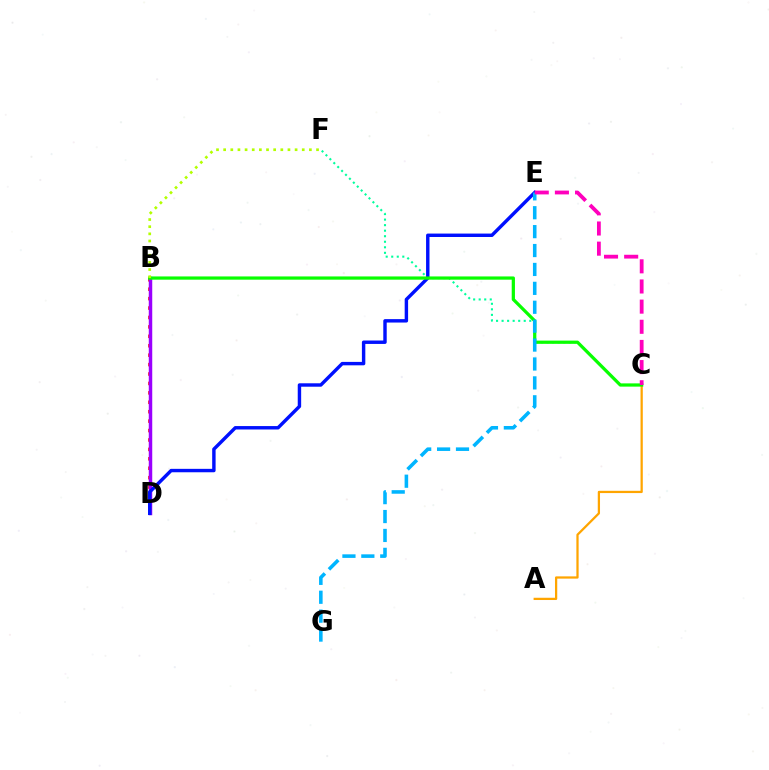{('B', 'D'): [{'color': '#ff0000', 'line_style': 'dotted', 'thickness': 2.56}, {'color': '#9b00ff', 'line_style': 'solid', 'thickness': 2.5}], ('C', 'F'): [{'color': '#00ff9d', 'line_style': 'dotted', 'thickness': 1.5}], ('D', 'E'): [{'color': '#0010ff', 'line_style': 'solid', 'thickness': 2.46}], ('A', 'C'): [{'color': '#ffa500', 'line_style': 'solid', 'thickness': 1.62}], ('B', 'C'): [{'color': '#08ff00', 'line_style': 'solid', 'thickness': 2.33}], ('E', 'G'): [{'color': '#00b5ff', 'line_style': 'dashed', 'thickness': 2.57}], ('B', 'F'): [{'color': '#b3ff00', 'line_style': 'dotted', 'thickness': 1.94}], ('C', 'E'): [{'color': '#ff00bd', 'line_style': 'dashed', 'thickness': 2.74}]}